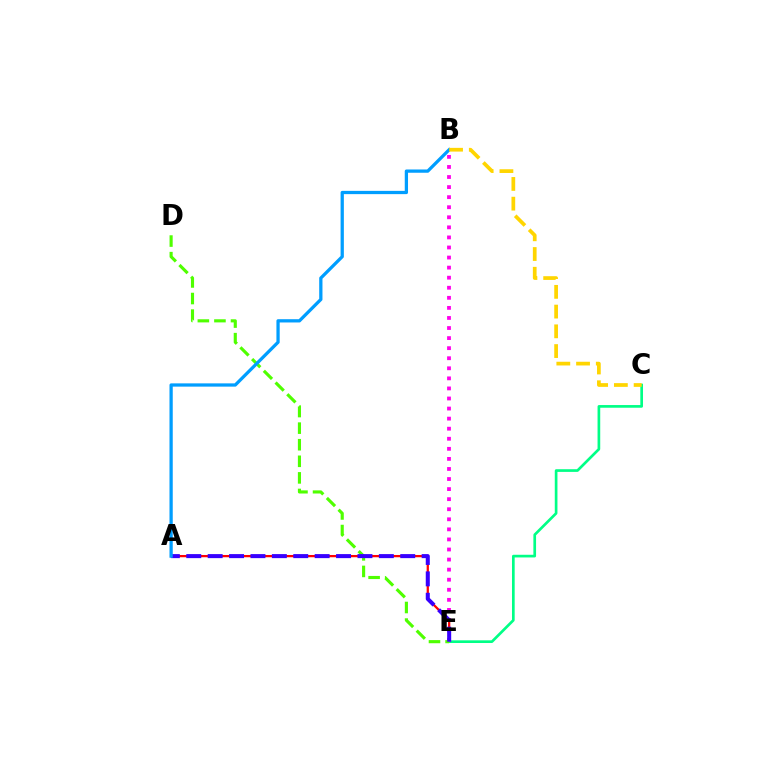{('A', 'E'): [{'color': '#ff0000', 'line_style': 'solid', 'thickness': 1.63}, {'color': '#3700ff', 'line_style': 'dashed', 'thickness': 2.91}], ('C', 'E'): [{'color': '#00ff86', 'line_style': 'solid', 'thickness': 1.93}], ('B', 'E'): [{'color': '#ff00ed', 'line_style': 'dotted', 'thickness': 2.74}], ('D', 'E'): [{'color': '#4fff00', 'line_style': 'dashed', 'thickness': 2.25}], ('A', 'B'): [{'color': '#009eff', 'line_style': 'solid', 'thickness': 2.35}], ('B', 'C'): [{'color': '#ffd500', 'line_style': 'dashed', 'thickness': 2.68}]}